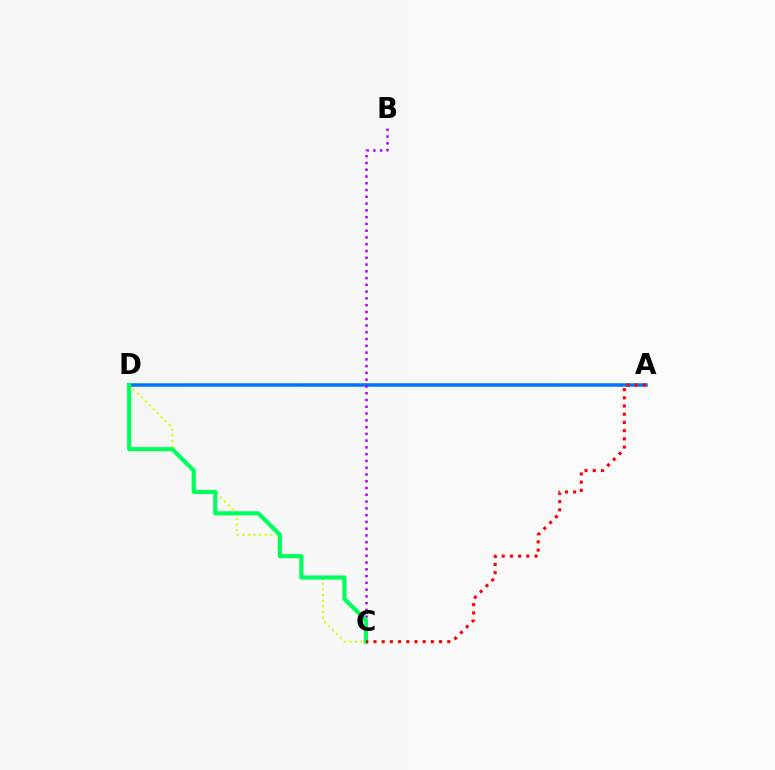{('C', 'D'): [{'color': '#d1ff00', 'line_style': 'dotted', 'thickness': 1.52}, {'color': '#00ff5c', 'line_style': 'solid', 'thickness': 2.99}], ('A', 'D'): [{'color': '#0074ff', 'line_style': 'solid', 'thickness': 2.52}], ('B', 'C'): [{'color': '#b900ff', 'line_style': 'dotted', 'thickness': 1.84}], ('A', 'C'): [{'color': '#ff0000', 'line_style': 'dotted', 'thickness': 2.23}]}